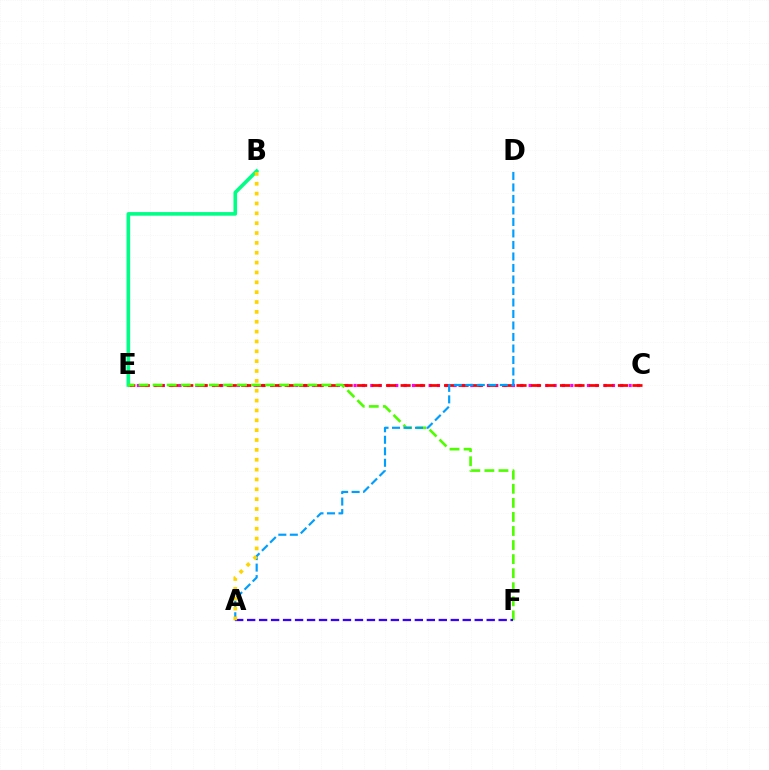{('C', 'E'): [{'color': '#ff00ed', 'line_style': 'dotted', 'thickness': 2.26}, {'color': '#ff0000', 'line_style': 'dashed', 'thickness': 1.97}], ('B', 'E'): [{'color': '#00ff86', 'line_style': 'solid', 'thickness': 2.6}], ('E', 'F'): [{'color': '#4fff00', 'line_style': 'dashed', 'thickness': 1.91}], ('A', 'F'): [{'color': '#3700ff', 'line_style': 'dashed', 'thickness': 1.63}], ('A', 'D'): [{'color': '#009eff', 'line_style': 'dashed', 'thickness': 1.56}], ('A', 'B'): [{'color': '#ffd500', 'line_style': 'dotted', 'thickness': 2.68}]}